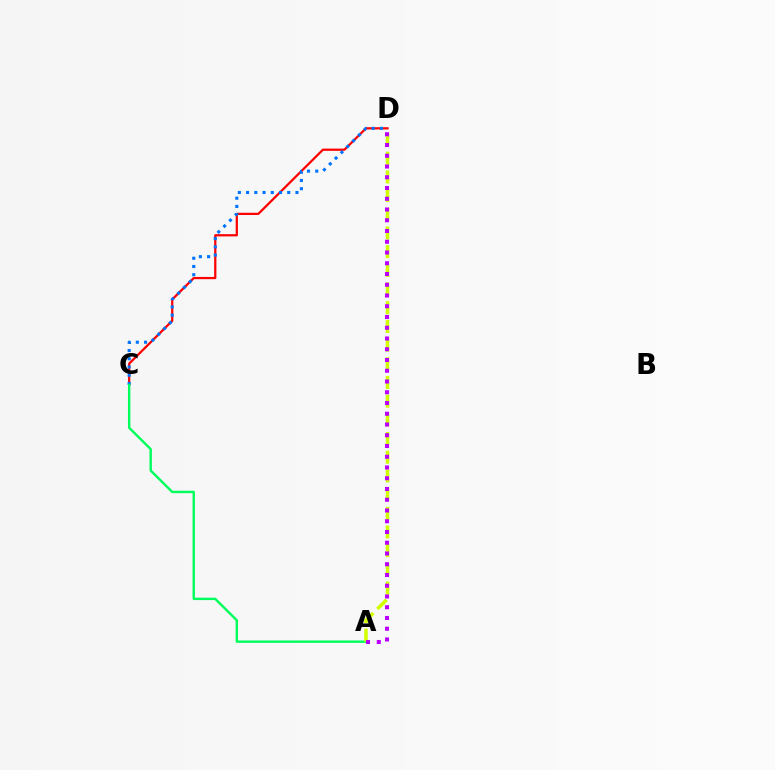{('C', 'D'): [{'color': '#ff0000', 'line_style': 'solid', 'thickness': 1.61}, {'color': '#0074ff', 'line_style': 'dotted', 'thickness': 2.24}], ('A', 'C'): [{'color': '#00ff5c', 'line_style': 'solid', 'thickness': 1.73}], ('A', 'D'): [{'color': '#d1ff00', 'line_style': 'dashed', 'thickness': 2.54}, {'color': '#b900ff', 'line_style': 'dotted', 'thickness': 2.92}]}